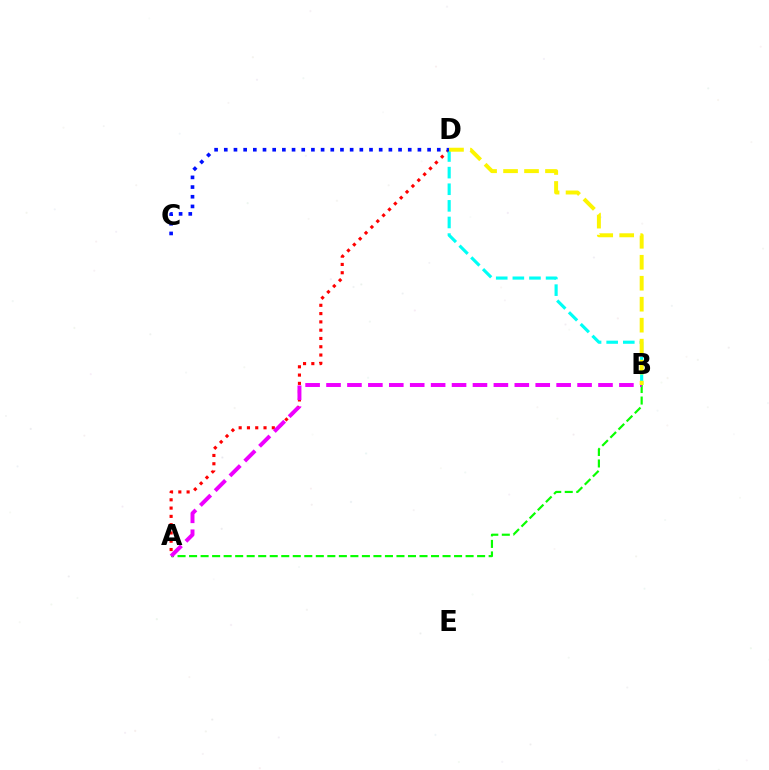{('A', 'B'): [{'color': '#08ff00', 'line_style': 'dashed', 'thickness': 1.57}, {'color': '#ee00ff', 'line_style': 'dashed', 'thickness': 2.84}], ('A', 'D'): [{'color': '#ff0000', 'line_style': 'dotted', 'thickness': 2.25}], ('B', 'D'): [{'color': '#00fff6', 'line_style': 'dashed', 'thickness': 2.26}, {'color': '#fcf500', 'line_style': 'dashed', 'thickness': 2.85}], ('C', 'D'): [{'color': '#0010ff', 'line_style': 'dotted', 'thickness': 2.63}]}